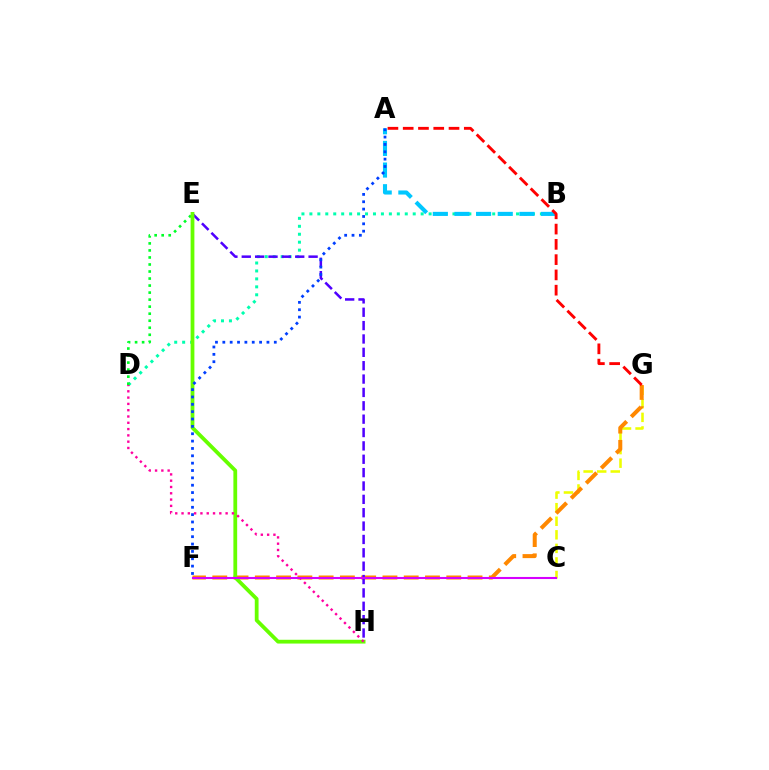{('B', 'D'): [{'color': '#00ffaf', 'line_style': 'dotted', 'thickness': 2.16}], ('D', 'E'): [{'color': '#00ff27', 'line_style': 'dotted', 'thickness': 1.91}], ('A', 'B'): [{'color': '#00c7ff', 'line_style': 'dashed', 'thickness': 2.94}], ('C', 'G'): [{'color': '#eeff00', 'line_style': 'dashed', 'thickness': 1.84}], ('F', 'G'): [{'color': '#ff8800', 'line_style': 'dashed', 'thickness': 2.89}], ('E', 'H'): [{'color': '#4f00ff', 'line_style': 'dashed', 'thickness': 1.82}, {'color': '#66ff00', 'line_style': 'solid', 'thickness': 2.72}], ('A', 'G'): [{'color': '#ff0000', 'line_style': 'dashed', 'thickness': 2.07}], ('A', 'F'): [{'color': '#003fff', 'line_style': 'dotted', 'thickness': 2.0}], ('D', 'H'): [{'color': '#ff00a0', 'line_style': 'dotted', 'thickness': 1.71}], ('C', 'F'): [{'color': '#d600ff', 'line_style': 'solid', 'thickness': 1.5}]}